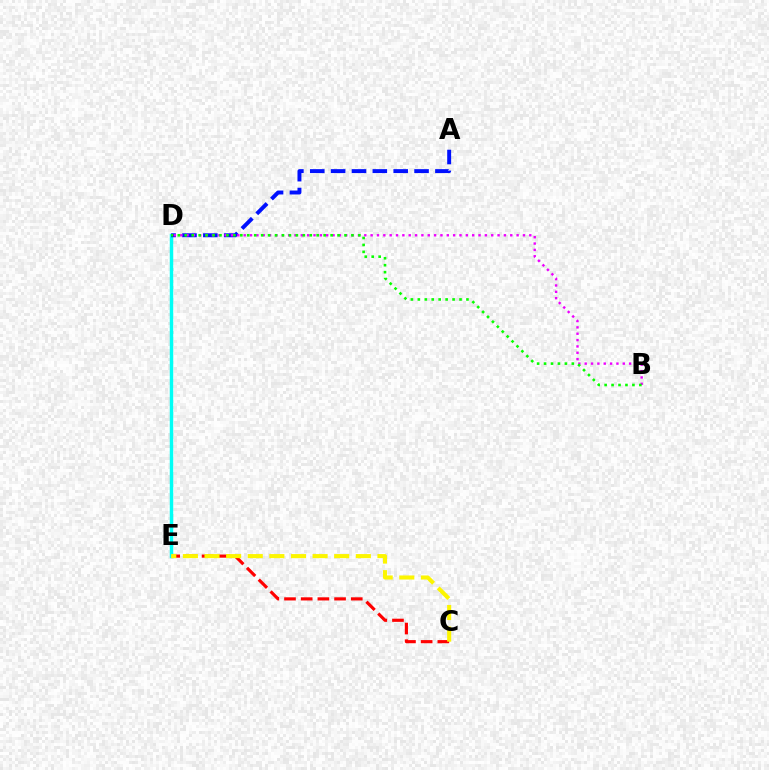{('C', 'E'): [{'color': '#ff0000', 'line_style': 'dashed', 'thickness': 2.27}, {'color': '#fcf500', 'line_style': 'dashed', 'thickness': 2.94}], ('D', 'E'): [{'color': '#00fff6', 'line_style': 'solid', 'thickness': 2.49}], ('A', 'D'): [{'color': '#0010ff', 'line_style': 'dashed', 'thickness': 2.83}], ('B', 'D'): [{'color': '#ee00ff', 'line_style': 'dotted', 'thickness': 1.72}, {'color': '#08ff00', 'line_style': 'dotted', 'thickness': 1.89}]}